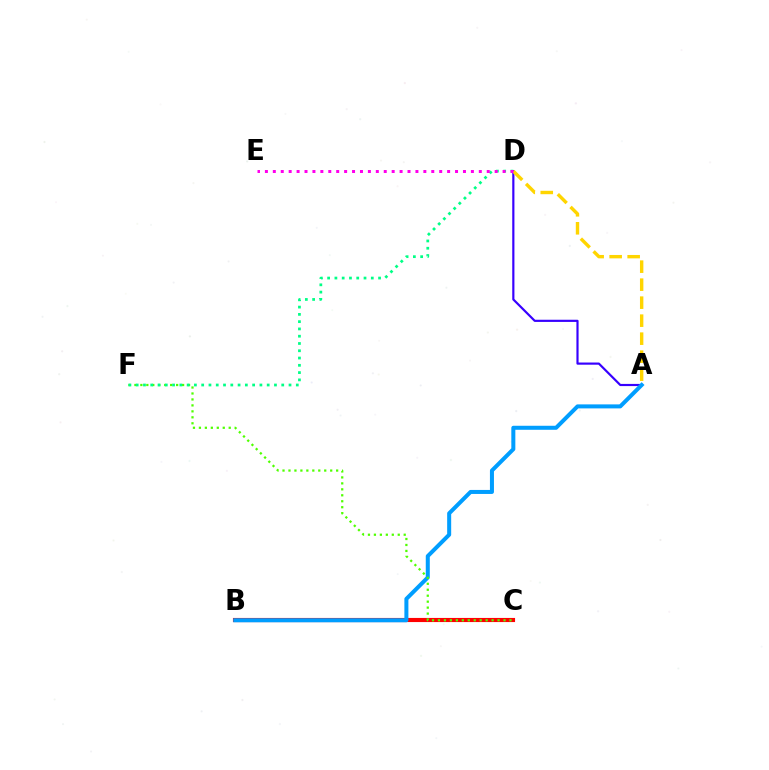{('A', 'D'): [{'color': '#3700ff', 'line_style': 'solid', 'thickness': 1.57}, {'color': '#ffd500', 'line_style': 'dashed', 'thickness': 2.45}], ('B', 'C'): [{'color': '#ff0000', 'line_style': 'solid', 'thickness': 2.97}], ('A', 'B'): [{'color': '#009eff', 'line_style': 'solid', 'thickness': 2.89}], ('C', 'F'): [{'color': '#4fff00', 'line_style': 'dotted', 'thickness': 1.62}], ('D', 'F'): [{'color': '#00ff86', 'line_style': 'dotted', 'thickness': 1.98}], ('D', 'E'): [{'color': '#ff00ed', 'line_style': 'dotted', 'thickness': 2.15}]}